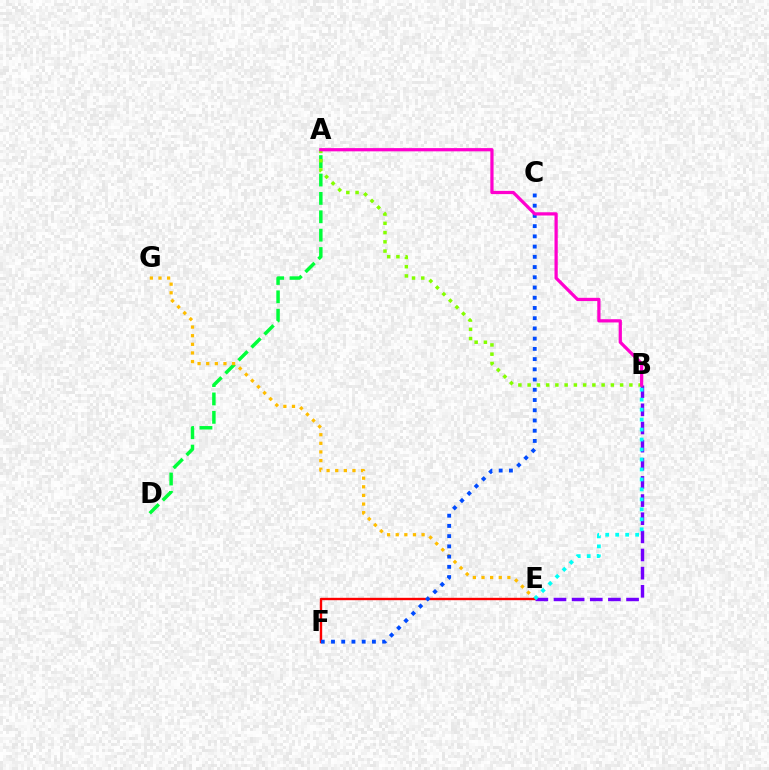{('A', 'D'): [{'color': '#00ff39', 'line_style': 'dashed', 'thickness': 2.5}], ('E', 'G'): [{'color': '#ffbd00', 'line_style': 'dotted', 'thickness': 2.34}], ('B', 'E'): [{'color': '#7200ff', 'line_style': 'dashed', 'thickness': 2.47}, {'color': '#00fff6', 'line_style': 'dotted', 'thickness': 2.71}], ('A', 'B'): [{'color': '#84ff00', 'line_style': 'dotted', 'thickness': 2.51}, {'color': '#ff00cf', 'line_style': 'solid', 'thickness': 2.33}], ('E', 'F'): [{'color': '#ff0000', 'line_style': 'solid', 'thickness': 1.71}], ('C', 'F'): [{'color': '#004bff', 'line_style': 'dotted', 'thickness': 2.78}]}